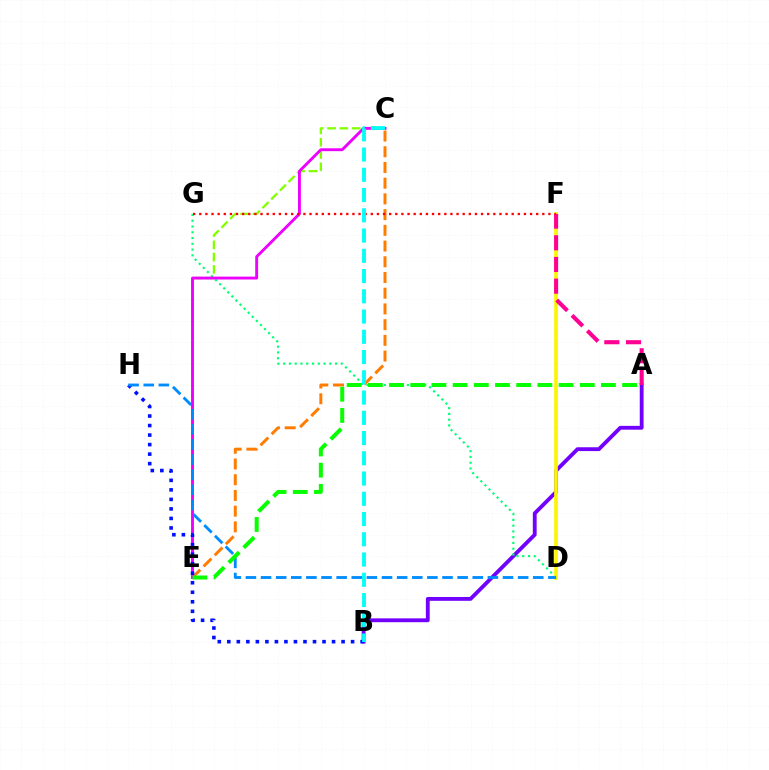{('A', 'B'): [{'color': '#7200ff', 'line_style': 'solid', 'thickness': 2.76}], ('C', 'E'): [{'color': '#84ff00', 'line_style': 'dashed', 'thickness': 1.67}, {'color': '#ff7c00', 'line_style': 'dashed', 'thickness': 2.14}, {'color': '#ee00ff', 'line_style': 'solid', 'thickness': 2.07}], ('D', 'G'): [{'color': '#00ff74', 'line_style': 'dotted', 'thickness': 1.57}], ('D', 'F'): [{'color': '#fcf500', 'line_style': 'solid', 'thickness': 2.63}], ('A', 'F'): [{'color': '#ff0094', 'line_style': 'dashed', 'thickness': 2.95}], ('F', 'G'): [{'color': '#ff0000', 'line_style': 'dotted', 'thickness': 1.66}], ('B', 'H'): [{'color': '#0010ff', 'line_style': 'dotted', 'thickness': 2.59}], ('B', 'C'): [{'color': '#00fff6', 'line_style': 'dashed', 'thickness': 2.75}], ('D', 'H'): [{'color': '#008cff', 'line_style': 'dashed', 'thickness': 2.05}], ('A', 'E'): [{'color': '#08ff00', 'line_style': 'dashed', 'thickness': 2.88}]}